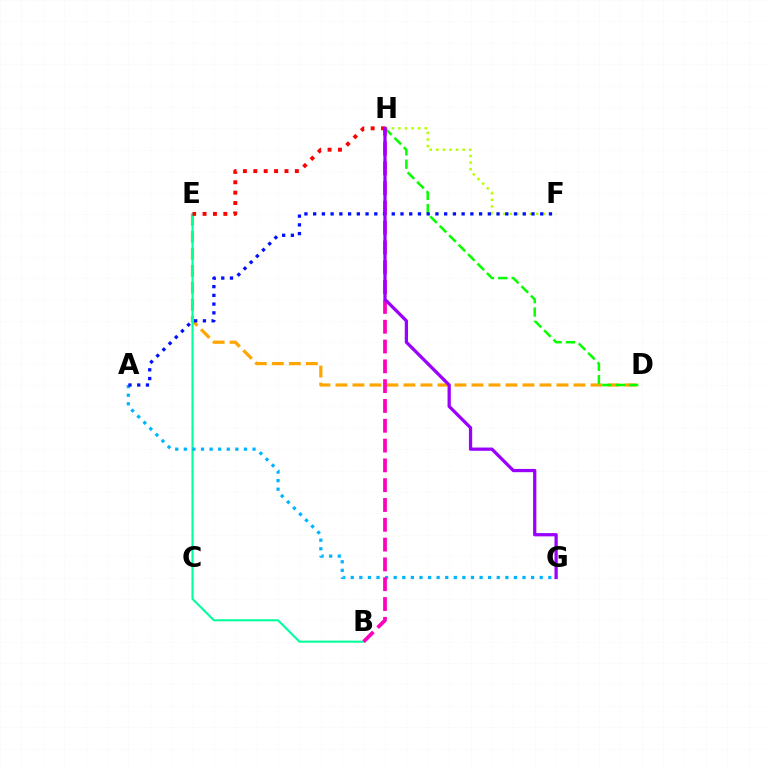{('D', 'E'): [{'color': '#ffa500', 'line_style': 'dashed', 'thickness': 2.31}], ('B', 'E'): [{'color': '#00ff9d', 'line_style': 'solid', 'thickness': 1.5}], ('D', 'H'): [{'color': '#08ff00', 'line_style': 'dashed', 'thickness': 1.81}], ('E', 'H'): [{'color': '#ff0000', 'line_style': 'dotted', 'thickness': 2.82}], ('A', 'G'): [{'color': '#00b5ff', 'line_style': 'dotted', 'thickness': 2.33}], ('F', 'H'): [{'color': '#b3ff00', 'line_style': 'dotted', 'thickness': 1.79}], ('B', 'H'): [{'color': '#ff00bd', 'line_style': 'dashed', 'thickness': 2.69}], ('A', 'F'): [{'color': '#0010ff', 'line_style': 'dotted', 'thickness': 2.37}], ('G', 'H'): [{'color': '#9b00ff', 'line_style': 'solid', 'thickness': 2.35}]}